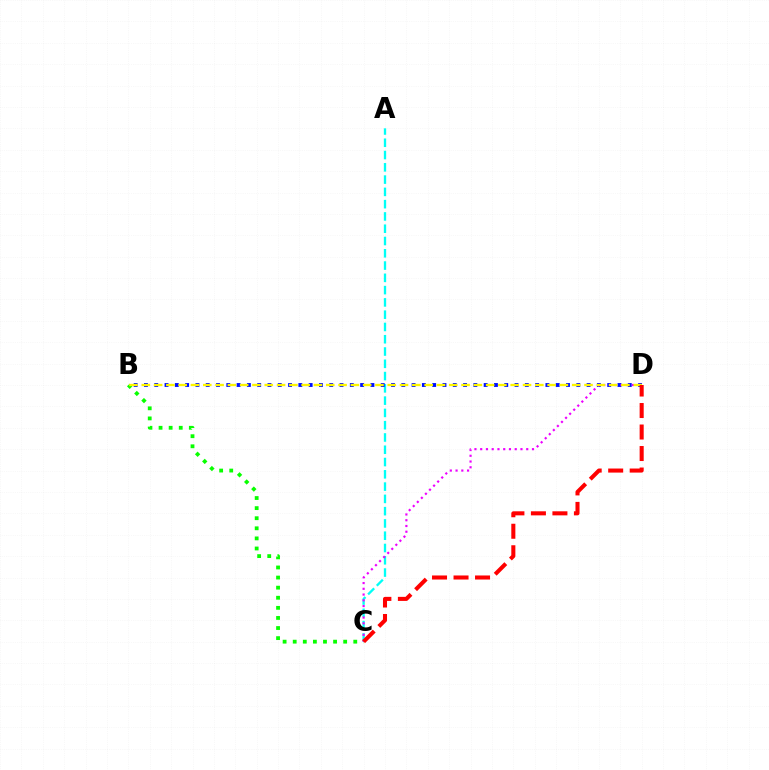{('A', 'C'): [{'color': '#00fff6', 'line_style': 'dashed', 'thickness': 1.67}], ('B', 'D'): [{'color': '#0010ff', 'line_style': 'dotted', 'thickness': 2.8}, {'color': '#fcf500', 'line_style': 'dashed', 'thickness': 1.67}], ('B', 'C'): [{'color': '#08ff00', 'line_style': 'dotted', 'thickness': 2.74}], ('C', 'D'): [{'color': '#ee00ff', 'line_style': 'dotted', 'thickness': 1.56}, {'color': '#ff0000', 'line_style': 'dashed', 'thickness': 2.92}]}